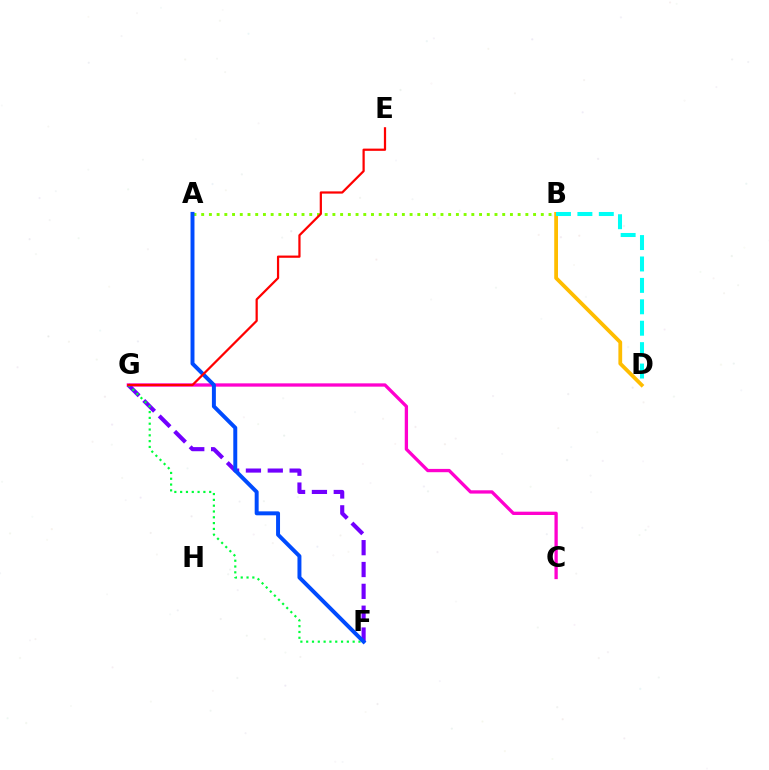{('C', 'G'): [{'color': '#ff00cf', 'line_style': 'solid', 'thickness': 2.38}], ('B', 'D'): [{'color': '#ffbd00', 'line_style': 'solid', 'thickness': 2.71}, {'color': '#00fff6', 'line_style': 'dashed', 'thickness': 2.91}], ('A', 'B'): [{'color': '#84ff00', 'line_style': 'dotted', 'thickness': 2.1}], ('F', 'G'): [{'color': '#7200ff', 'line_style': 'dashed', 'thickness': 2.97}, {'color': '#00ff39', 'line_style': 'dotted', 'thickness': 1.58}], ('A', 'F'): [{'color': '#004bff', 'line_style': 'solid', 'thickness': 2.85}], ('E', 'G'): [{'color': '#ff0000', 'line_style': 'solid', 'thickness': 1.61}]}